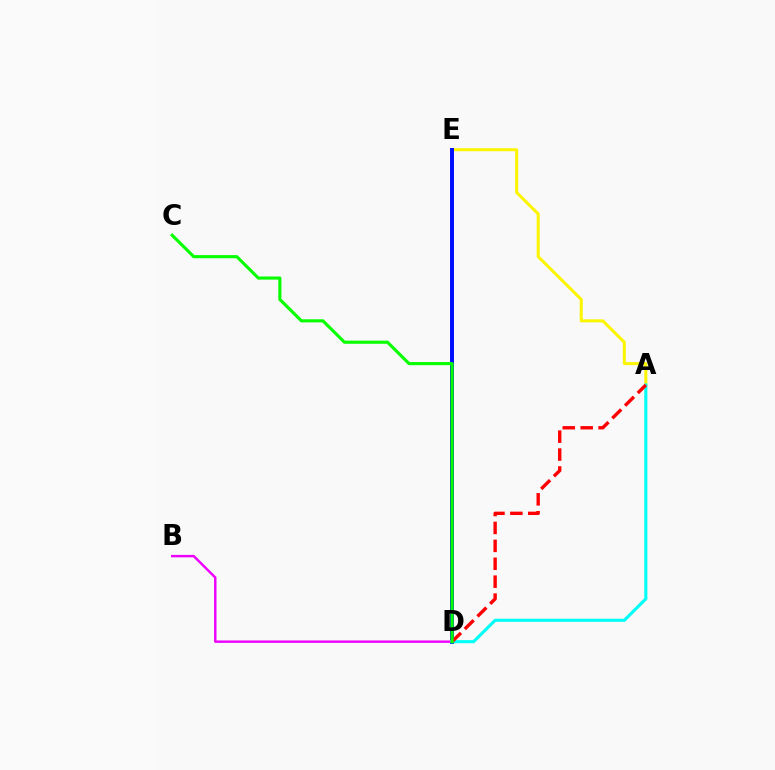{('A', 'E'): [{'color': '#fcf500', 'line_style': 'solid', 'thickness': 2.17}], ('D', 'E'): [{'color': '#0010ff', 'line_style': 'solid', 'thickness': 2.85}], ('B', 'D'): [{'color': '#ee00ff', 'line_style': 'solid', 'thickness': 1.75}], ('A', 'D'): [{'color': '#00fff6', 'line_style': 'solid', 'thickness': 2.24}, {'color': '#ff0000', 'line_style': 'dashed', 'thickness': 2.43}], ('C', 'D'): [{'color': '#08ff00', 'line_style': 'solid', 'thickness': 2.25}]}